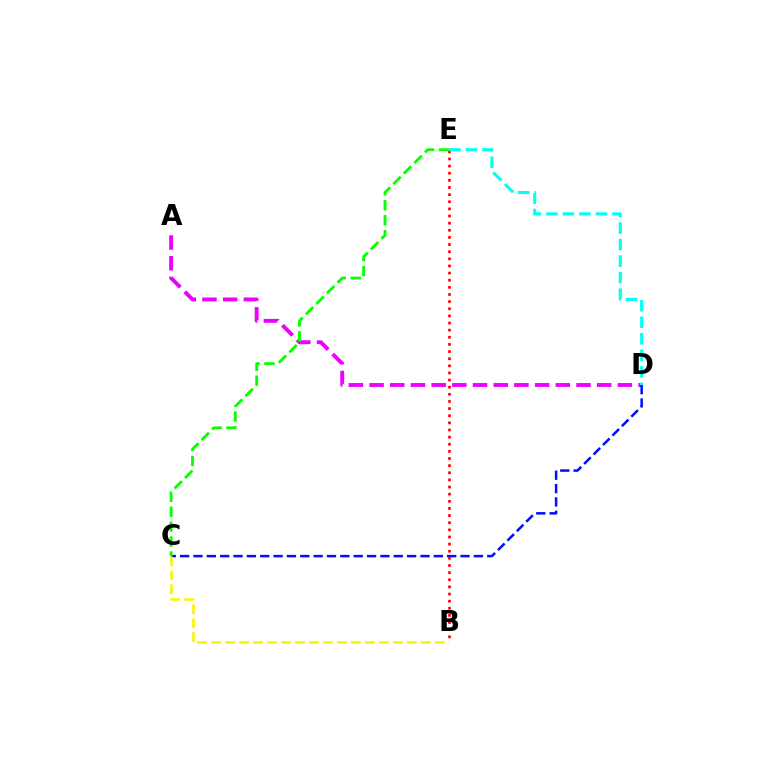{('A', 'D'): [{'color': '#ee00ff', 'line_style': 'dashed', 'thickness': 2.81}], ('C', 'D'): [{'color': '#0010ff', 'line_style': 'dashed', 'thickness': 1.81}], ('B', 'C'): [{'color': '#fcf500', 'line_style': 'dashed', 'thickness': 1.9}], ('B', 'E'): [{'color': '#ff0000', 'line_style': 'dotted', 'thickness': 1.94}], ('D', 'E'): [{'color': '#00fff6', 'line_style': 'dashed', 'thickness': 2.24}], ('C', 'E'): [{'color': '#08ff00', 'line_style': 'dashed', 'thickness': 2.03}]}